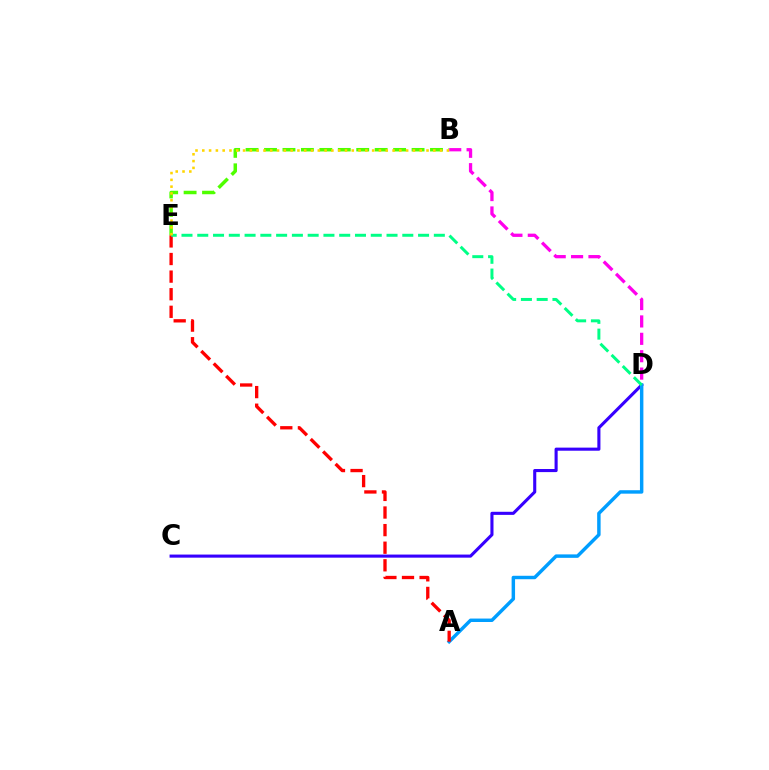{('C', 'D'): [{'color': '#3700ff', 'line_style': 'solid', 'thickness': 2.23}], ('B', 'E'): [{'color': '#4fff00', 'line_style': 'dashed', 'thickness': 2.51}, {'color': '#ffd500', 'line_style': 'dotted', 'thickness': 1.85}], ('A', 'D'): [{'color': '#009eff', 'line_style': 'solid', 'thickness': 2.48}], ('A', 'E'): [{'color': '#ff0000', 'line_style': 'dashed', 'thickness': 2.39}], ('B', 'D'): [{'color': '#ff00ed', 'line_style': 'dashed', 'thickness': 2.36}], ('D', 'E'): [{'color': '#00ff86', 'line_style': 'dashed', 'thickness': 2.14}]}